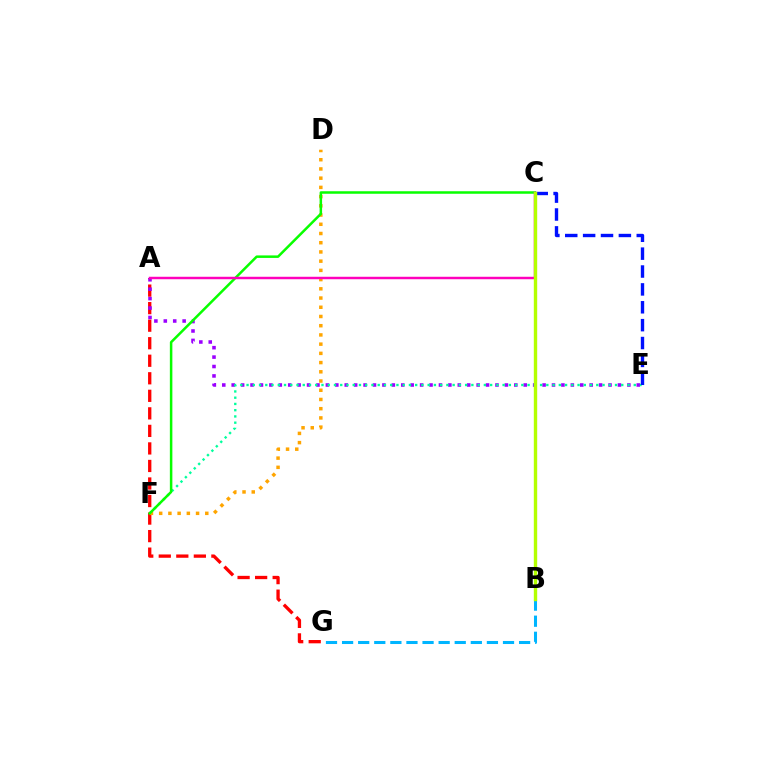{('B', 'G'): [{'color': '#00b5ff', 'line_style': 'dashed', 'thickness': 2.19}], ('A', 'G'): [{'color': '#ff0000', 'line_style': 'dashed', 'thickness': 2.38}], ('A', 'E'): [{'color': '#9b00ff', 'line_style': 'dotted', 'thickness': 2.56}], ('E', 'F'): [{'color': '#00ff9d', 'line_style': 'dotted', 'thickness': 1.7}], ('C', 'E'): [{'color': '#0010ff', 'line_style': 'dashed', 'thickness': 2.43}], ('D', 'F'): [{'color': '#ffa500', 'line_style': 'dotted', 'thickness': 2.51}], ('C', 'F'): [{'color': '#08ff00', 'line_style': 'solid', 'thickness': 1.81}], ('A', 'C'): [{'color': '#ff00bd', 'line_style': 'solid', 'thickness': 1.77}], ('B', 'C'): [{'color': '#b3ff00', 'line_style': 'solid', 'thickness': 2.43}]}